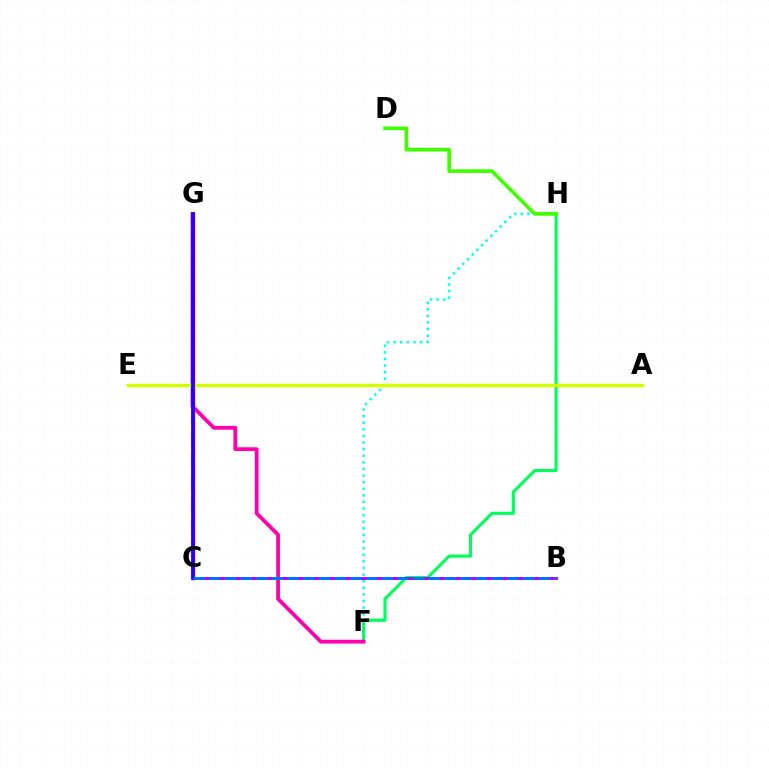{('C', 'G'): [{'color': '#ff0000', 'line_style': 'solid', 'thickness': 2.45}, {'color': '#ff9400', 'line_style': 'dashed', 'thickness': 2.97}, {'color': '#2500ff', 'line_style': 'solid', 'thickness': 2.72}], ('F', 'H'): [{'color': '#00fff6', 'line_style': 'dotted', 'thickness': 1.79}, {'color': '#00ff5c', 'line_style': 'solid', 'thickness': 2.23}], ('F', 'G'): [{'color': '#ff00ac', 'line_style': 'solid', 'thickness': 2.72}], ('B', 'C'): [{'color': '#b900ff', 'line_style': 'solid', 'thickness': 2.15}, {'color': '#0074ff', 'line_style': 'dashed', 'thickness': 2.13}], ('D', 'H'): [{'color': '#3dff00', 'line_style': 'solid', 'thickness': 2.6}], ('A', 'E'): [{'color': '#d1ff00', 'line_style': 'solid', 'thickness': 2.46}]}